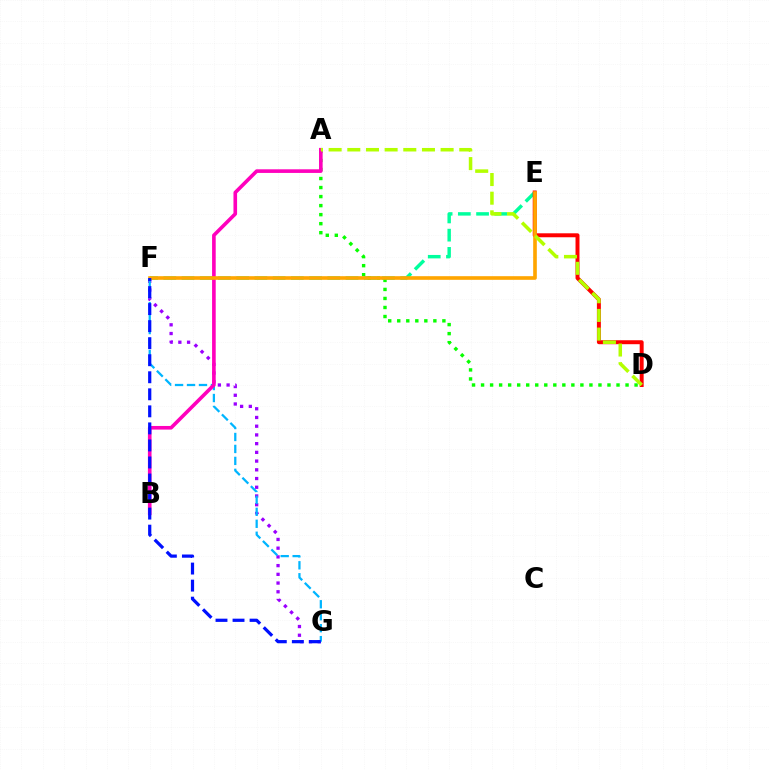{('E', 'F'): [{'color': '#00ff9d', 'line_style': 'dashed', 'thickness': 2.48}, {'color': '#ffa500', 'line_style': 'solid', 'thickness': 2.62}], ('D', 'E'): [{'color': '#ff0000', 'line_style': 'solid', 'thickness': 2.85}], ('F', 'G'): [{'color': '#9b00ff', 'line_style': 'dotted', 'thickness': 2.37}, {'color': '#00b5ff', 'line_style': 'dashed', 'thickness': 1.62}, {'color': '#0010ff', 'line_style': 'dashed', 'thickness': 2.32}], ('A', 'D'): [{'color': '#08ff00', 'line_style': 'dotted', 'thickness': 2.45}, {'color': '#b3ff00', 'line_style': 'dashed', 'thickness': 2.53}], ('A', 'B'): [{'color': '#ff00bd', 'line_style': 'solid', 'thickness': 2.61}]}